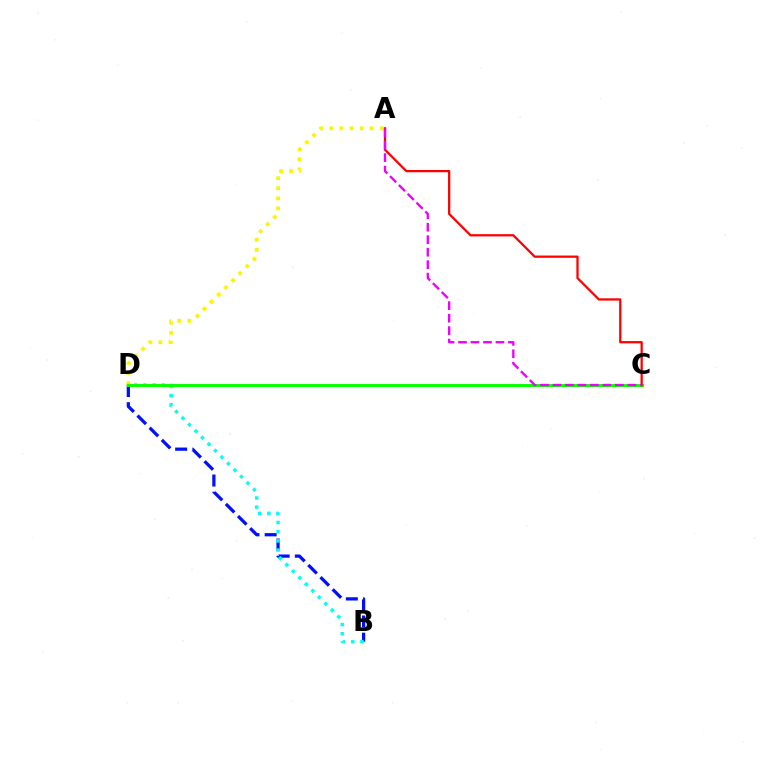{('A', 'D'): [{'color': '#fcf500', 'line_style': 'dotted', 'thickness': 2.74}], ('B', 'D'): [{'color': '#0010ff', 'line_style': 'dashed', 'thickness': 2.33}, {'color': '#00fff6', 'line_style': 'dotted', 'thickness': 2.5}], ('C', 'D'): [{'color': '#08ff00', 'line_style': 'solid', 'thickness': 2.13}], ('A', 'C'): [{'color': '#ff0000', 'line_style': 'solid', 'thickness': 1.63}, {'color': '#ee00ff', 'line_style': 'dashed', 'thickness': 1.69}]}